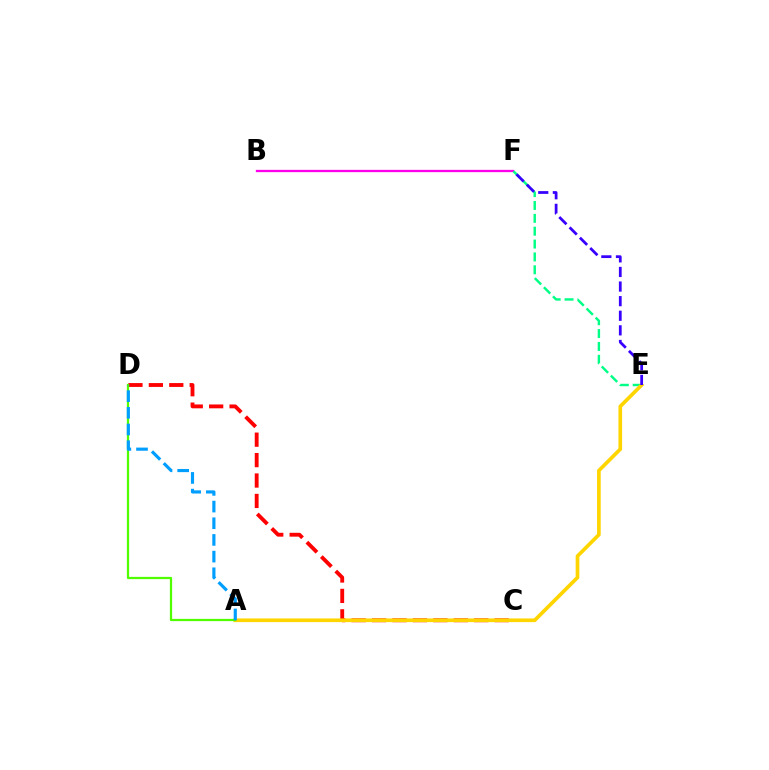{('C', 'D'): [{'color': '#ff0000', 'line_style': 'dashed', 'thickness': 2.77}], ('B', 'F'): [{'color': '#ff00ed', 'line_style': 'solid', 'thickness': 1.66}], ('E', 'F'): [{'color': '#00ff86', 'line_style': 'dashed', 'thickness': 1.75}, {'color': '#3700ff', 'line_style': 'dashed', 'thickness': 1.98}], ('A', 'E'): [{'color': '#ffd500', 'line_style': 'solid', 'thickness': 2.65}], ('A', 'D'): [{'color': '#4fff00', 'line_style': 'solid', 'thickness': 1.61}, {'color': '#009eff', 'line_style': 'dashed', 'thickness': 2.27}]}